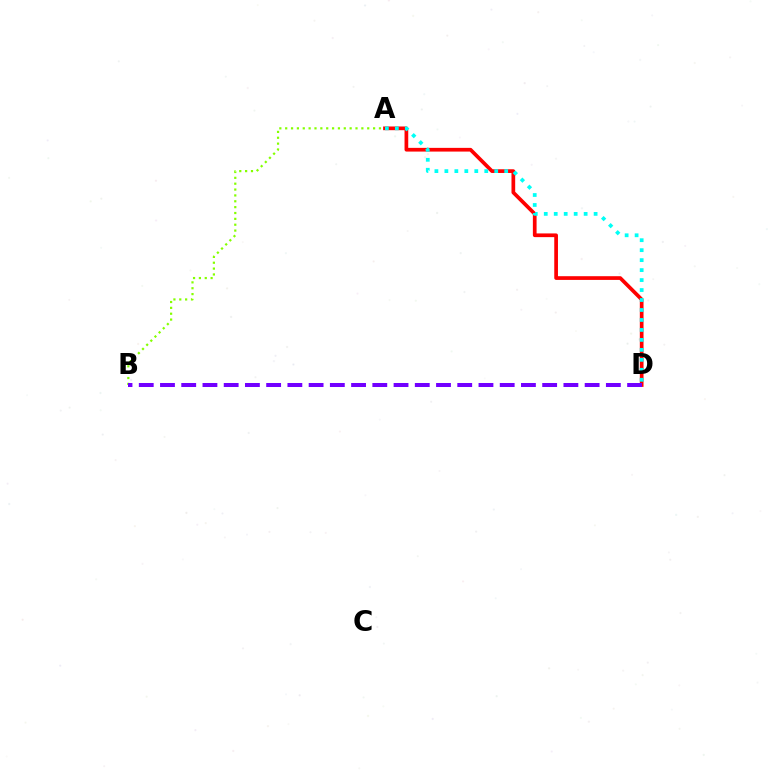{('A', 'B'): [{'color': '#84ff00', 'line_style': 'dotted', 'thickness': 1.59}], ('A', 'D'): [{'color': '#ff0000', 'line_style': 'solid', 'thickness': 2.67}, {'color': '#00fff6', 'line_style': 'dotted', 'thickness': 2.71}], ('B', 'D'): [{'color': '#7200ff', 'line_style': 'dashed', 'thickness': 2.88}]}